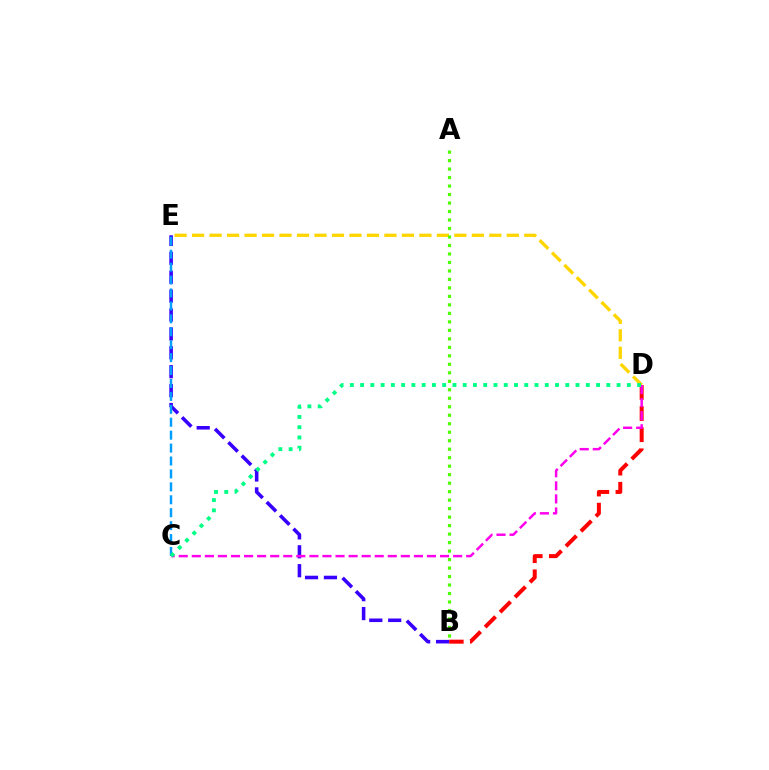{('B', 'D'): [{'color': '#ff0000', 'line_style': 'dashed', 'thickness': 2.87}], ('D', 'E'): [{'color': '#ffd500', 'line_style': 'dashed', 'thickness': 2.38}], ('B', 'E'): [{'color': '#3700ff', 'line_style': 'dashed', 'thickness': 2.57}], ('A', 'B'): [{'color': '#4fff00', 'line_style': 'dotted', 'thickness': 2.31}], ('C', 'E'): [{'color': '#009eff', 'line_style': 'dashed', 'thickness': 1.76}], ('C', 'D'): [{'color': '#ff00ed', 'line_style': 'dashed', 'thickness': 1.77}, {'color': '#00ff86', 'line_style': 'dotted', 'thickness': 2.79}]}